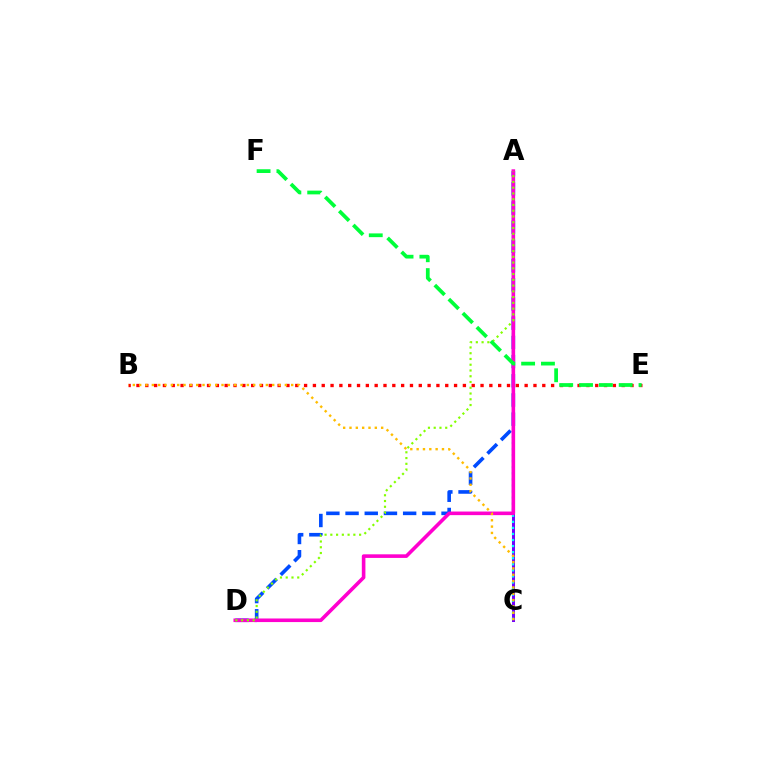{('A', 'C'): [{'color': '#7200ff', 'line_style': 'solid', 'thickness': 2.17}, {'color': '#00fff6', 'line_style': 'dotted', 'thickness': 1.65}], ('B', 'E'): [{'color': '#ff0000', 'line_style': 'dotted', 'thickness': 2.4}], ('A', 'D'): [{'color': '#004bff', 'line_style': 'dashed', 'thickness': 2.61}, {'color': '#ff00cf', 'line_style': 'solid', 'thickness': 2.59}, {'color': '#84ff00', 'line_style': 'dotted', 'thickness': 1.56}], ('B', 'C'): [{'color': '#ffbd00', 'line_style': 'dotted', 'thickness': 1.72}], ('E', 'F'): [{'color': '#00ff39', 'line_style': 'dashed', 'thickness': 2.69}]}